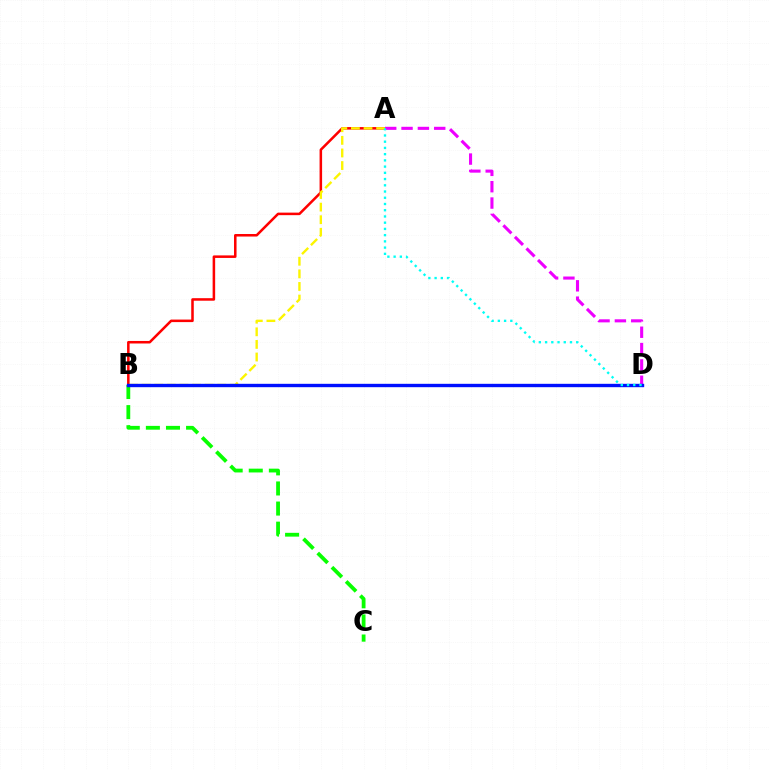{('A', 'B'): [{'color': '#ff0000', 'line_style': 'solid', 'thickness': 1.82}, {'color': '#fcf500', 'line_style': 'dashed', 'thickness': 1.71}], ('A', 'D'): [{'color': '#ee00ff', 'line_style': 'dashed', 'thickness': 2.22}, {'color': '#00fff6', 'line_style': 'dotted', 'thickness': 1.69}], ('B', 'C'): [{'color': '#08ff00', 'line_style': 'dashed', 'thickness': 2.73}], ('B', 'D'): [{'color': '#0010ff', 'line_style': 'solid', 'thickness': 2.43}]}